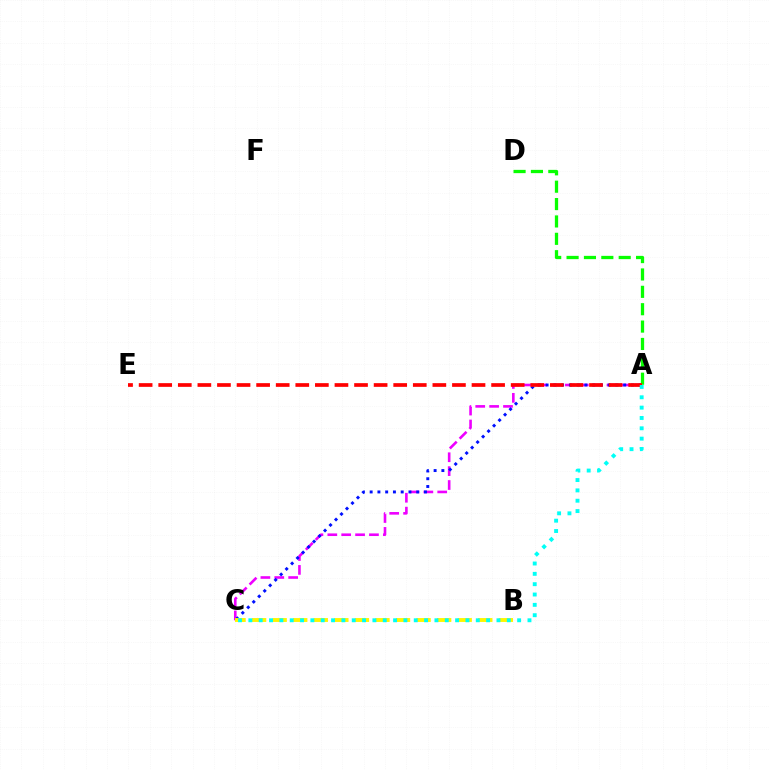{('A', 'C'): [{'color': '#ee00ff', 'line_style': 'dashed', 'thickness': 1.89}, {'color': '#0010ff', 'line_style': 'dotted', 'thickness': 2.11}, {'color': '#00fff6', 'line_style': 'dotted', 'thickness': 2.81}], ('A', 'D'): [{'color': '#08ff00', 'line_style': 'dashed', 'thickness': 2.36}], ('A', 'E'): [{'color': '#ff0000', 'line_style': 'dashed', 'thickness': 2.66}], ('B', 'C'): [{'color': '#fcf500', 'line_style': 'dashed', 'thickness': 2.79}]}